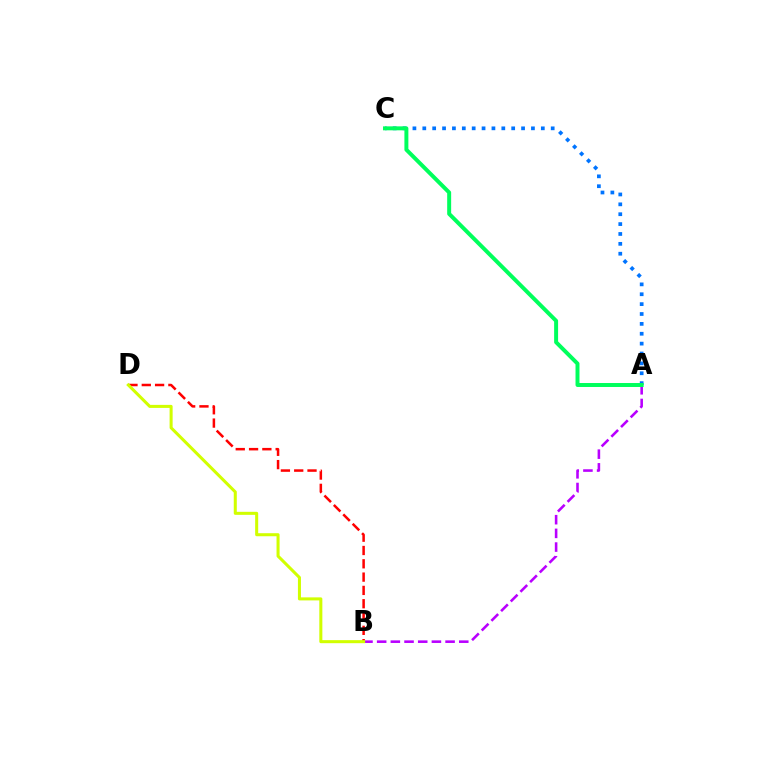{('A', 'C'): [{'color': '#0074ff', 'line_style': 'dotted', 'thickness': 2.68}, {'color': '#00ff5c', 'line_style': 'solid', 'thickness': 2.85}], ('B', 'D'): [{'color': '#ff0000', 'line_style': 'dashed', 'thickness': 1.81}, {'color': '#d1ff00', 'line_style': 'solid', 'thickness': 2.19}], ('A', 'B'): [{'color': '#b900ff', 'line_style': 'dashed', 'thickness': 1.86}]}